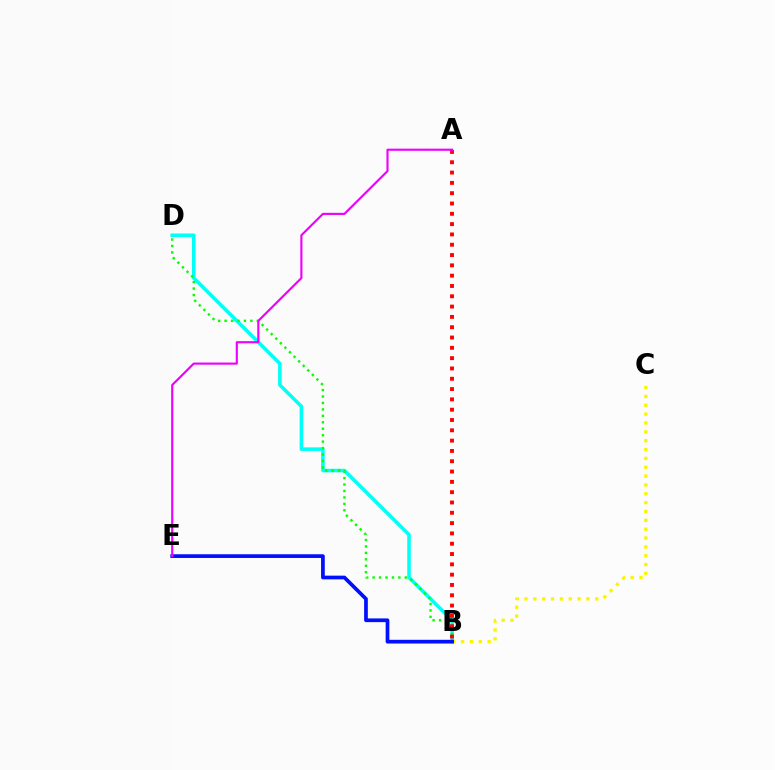{('B', 'C'): [{'color': '#fcf500', 'line_style': 'dotted', 'thickness': 2.4}], ('B', 'D'): [{'color': '#00fff6', 'line_style': 'solid', 'thickness': 2.55}, {'color': '#08ff00', 'line_style': 'dotted', 'thickness': 1.75}], ('A', 'B'): [{'color': '#ff0000', 'line_style': 'dotted', 'thickness': 2.8}], ('B', 'E'): [{'color': '#0010ff', 'line_style': 'solid', 'thickness': 2.67}], ('A', 'E'): [{'color': '#ee00ff', 'line_style': 'solid', 'thickness': 1.55}]}